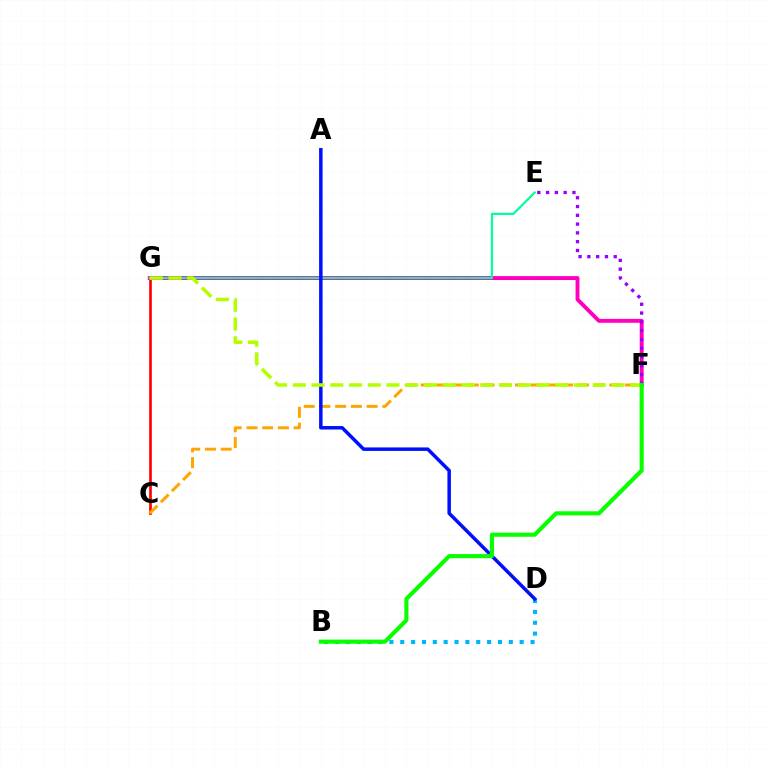{('C', 'G'): [{'color': '#ff0000', 'line_style': 'solid', 'thickness': 1.92}], ('B', 'D'): [{'color': '#00b5ff', 'line_style': 'dotted', 'thickness': 2.95}], ('F', 'G'): [{'color': '#ff00bd', 'line_style': 'solid', 'thickness': 2.81}, {'color': '#b3ff00', 'line_style': 'dashed', 'thickness': 2.55}], ('E', 'F'): [{'color': '#9b00ff', 'line_style': 'dotted', 'thickness': 2.39}], ('C', 'F'): [{'color': '#ffa500', 'line_style': 'dashed', 'thickness': 2.14}], ('E', 'G'): [{'color': '#00ff9d', 'line_style': 'solid', 'thickness': 1.58}], ('A', 'D'): [{'color': '#0010ff', 'line_style': 'solid', 'thickness': 2.52}], ('B', 'F'): [{'color': '#08ff00', 'line_style': 'solid', 'thickness': 2.95}]}